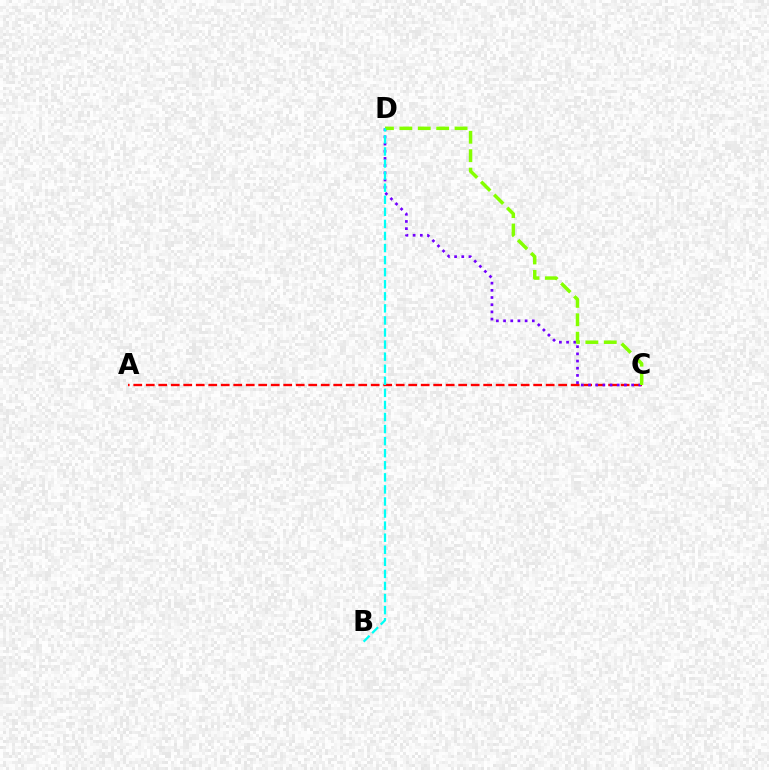{('A', 'C'): [{'color': '#ff0000', 'line_style': 'dashed', 'thickness': 1.7}], ('C', 'D'): [{'color': '#7200ff', 'line_style': 'dotted', 'thickness': 1.95}, {'color': '#84ff00', 'line_style': 'dashed', 'thickness': 2.5}], ('B', 'D'): [{'color': '#00fff6', 'line_style': 'dashed', 'thickness': 1.64}]}